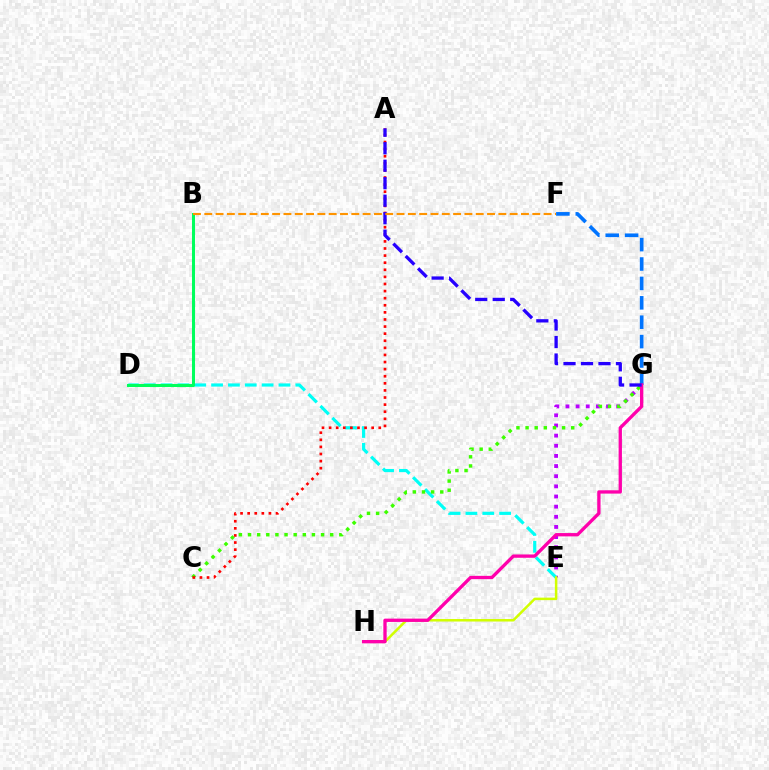{('F', 'G'): [{'color': '#0074ff', 'line_style': 'dashed', 'thickness': 2.64}], ('E', 'G'): [{'color': '#b900ff', 'line_style': 'dotted', 'thickness': 2.76}], ('D', 'E'): [{'color': '#00fff6', 'line_style': 'dashed', 'thickness': 2.29}], ('C', 'G'): [{'color': '#3dff00', 'line_style': 'dotted', 'thickness': 2.48}], ('E', 'H'): [{'color': '#d1ff00', 'line_style': 'solid', 'thickness': 1.8}], ('A', 'C'): [{'color': '#ff0000', 'line_style': 'dotted', 'thickness': 1.93}], ('G', 'H'): [{'color': '#ff00ac', 'line_style': 'solid', 'thickness': 2.39}], ('A', 'G'): [{'color': '#2500ff', 'line_style': 'dashed', 'thickness': 2.38}], ('B', 'D'): [{'color': '#00ff5c', 'line_style': 'solid', 'thickness': 2.19}], ('B', 'F'): [{'color': '#ff9400', 'line_style': 'dashed', 'thickness': 1.54}]}